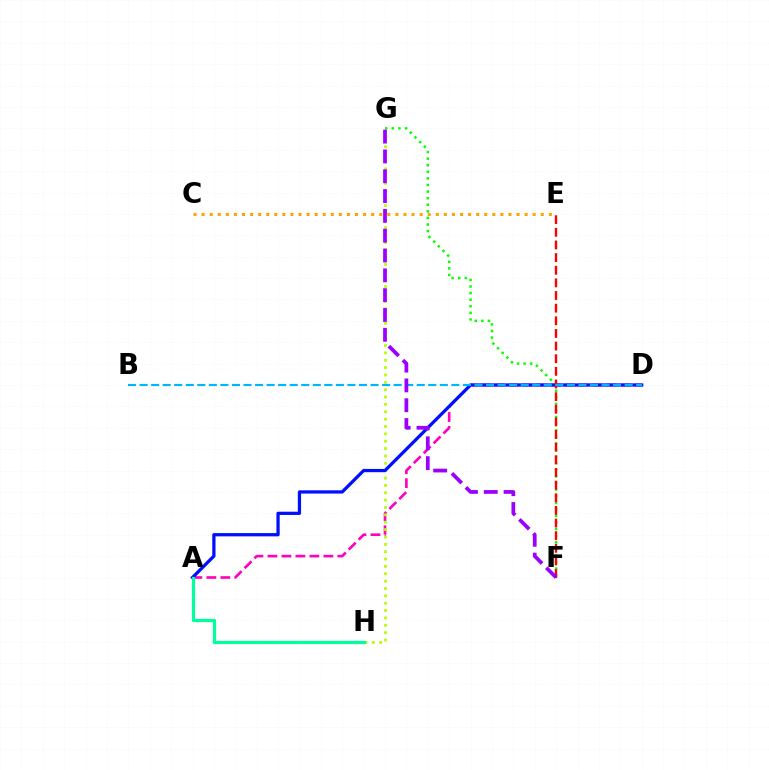{('A', 'D'): [{'color': '#ff00bd', 'line_style': 'dashed', 'thickness': 1.9}, {'color': '#0010ff', 'line_style': 'solid', 'thickness': 2.35}], ('F', 'G'): [{'color': '#08ff00', 'line_style': 'dotted', 'thickness': 1.79}, {'color': '#9b00ff', 'line_style': 'dashed', 'thickness': 2.69}], ('G', 'H'): [{'color': '#b3ff00', 'line_style': 'dotted', 'thickness': 2.0}], ('E', 'F'): [{'color': '#ff0000', 'line_style': 'dashed', 'thickness': 1.72}], ('C', 'E'): [{'color': '#ffa500', 'line_style': 'dotted', 'thickness': 2.19}], ('A', 'H'): [{'color': '#00ff9d', 'line_style': 'solid', 'thickness': 2.3}], ('B', 'D'): [{'color': '#00b5ff', 'line_style': 'dashed', 'thickness': 1.57}]}